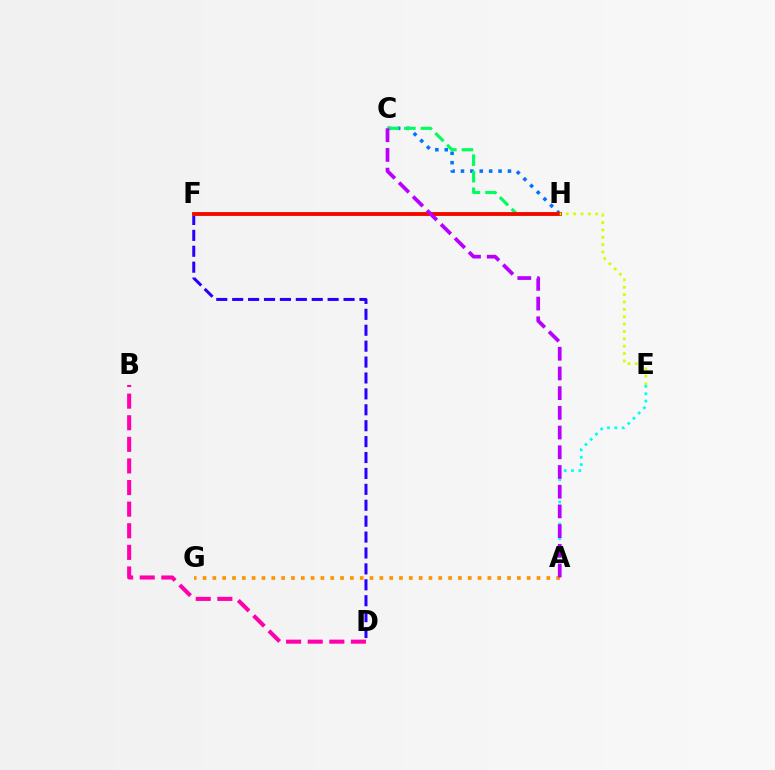{('C', 'H'): [{'color': '#0074ff', 'line_style': 'dotted', 'thickness': 2.55}, {'color': '#00ff5c', 'line_style': 'dashed', 'thickness': 2.25}], ('D', 'F'): [{'color': '#2500ff', 'line_style': 'dashed', 'thickness': 2.16}], ('B', 'D'): [{'color': '#ff00ac', 'line_style': 'dashed', 'thickness': 2.93}], ('A', 'E'): [{'color': '#00fff6', 'line_style': 'dotted', 'thickness': 2.0}], ('A', 'G'): [{'color': '#ff9400', 'line_style': 'dotted', 'thickness': 2.67}], ('F', 'H'): [{'color': '#3dff00', 'line_style': 'solid', 'thickness': 2.7}, {'color': '#ff0000', 'line_style': 'solid', 'thickness': 2.68}], ('E', 'H'): [{'color': '#d1ff00', 'line_style': 'dotted', 'thickness': 2.0}], ('A', 'C'): [{'color': '#b900ff', 'line_style': 'dashed', 'thickness': 2.68}]}